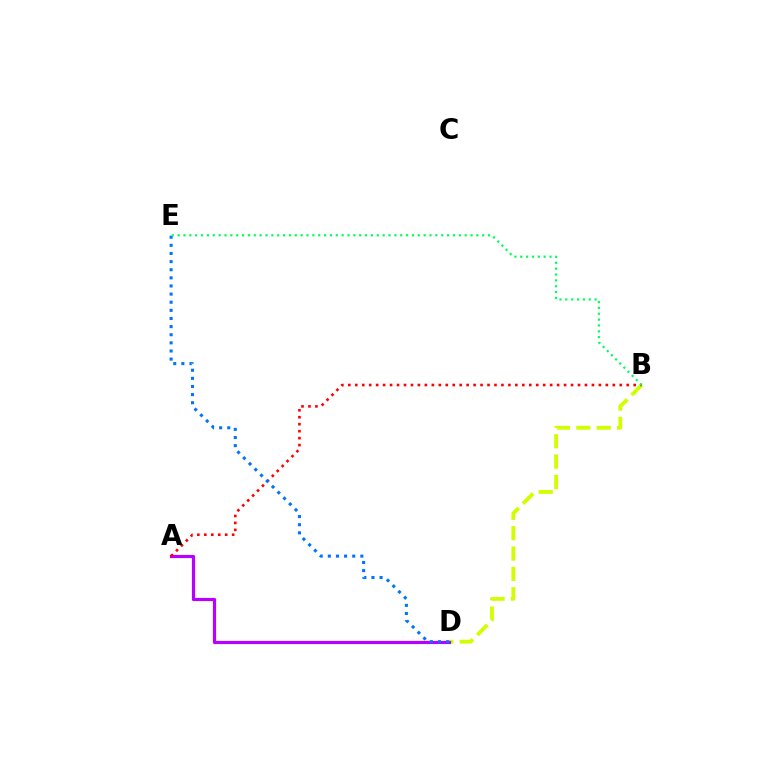{('B', 'D'): [{'color': '#d1ff00', 'line_style': 'dashed', 'thickness': 2.77}], ('A', 'D'): [{'color': '#b900ff', 'line_style': 'solid', 'thickness': 2.28}], ('A', 'B'): [{'color': '#ff0000', 'line_style': 'dotted', 'thickness': 1.89}], ('D', 'E'): [{'color': '#0074ff', 'line_style': 'dotted', 'thickness': 2.21}], ('B', 'E'): [{'color': '#00ff5c', 'line_style': 'dotted', 'thickness': 1.59}]}